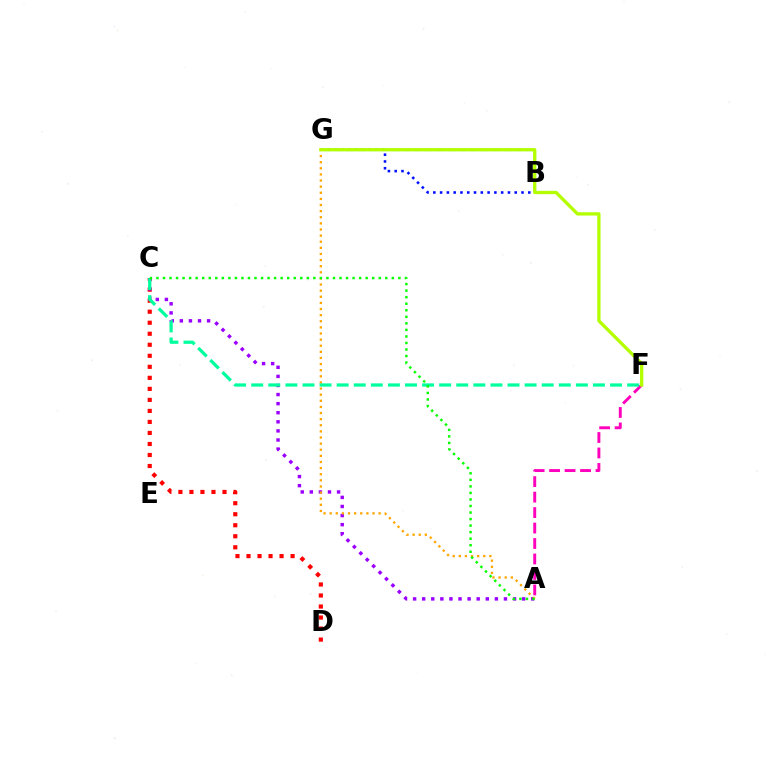{('A', 'F'): [{'color': '#ff00bd', 'line_style': 'dashed', 'thickness': 2.1}], ('B', 'G'): [{'color': '#00b5ff', 'line_style': 'dashed', 'thickness': 1.52}, {'color': '#0010ff', 'line_style': 'dotted', 'thickness': 1.84}], ('C', 'D'): [{'color': '#ff0000', 'line_style': 'dotted', 'thickness': 2.99}], ('A', 'C'): [{'color': '#9b00ff', 'line_style': 'dotted', 'thickness': 2.47}, {'color': '#08ff00', 'line_style': 'dotted', 'thickness': 1.78}], ('A', 'G'): [{'color': '#ffa500', 'line_style': 'dotted', 'thickness': 1.66}], ('C', 'F'): [{'color': '#00ff9d', 'line_style': 'dashed', 'thickness': 2.32}], ('F', 'G'): [{'color': '#b3ff00', 'line_style': 'solid', 'thickness': 2.37}]}